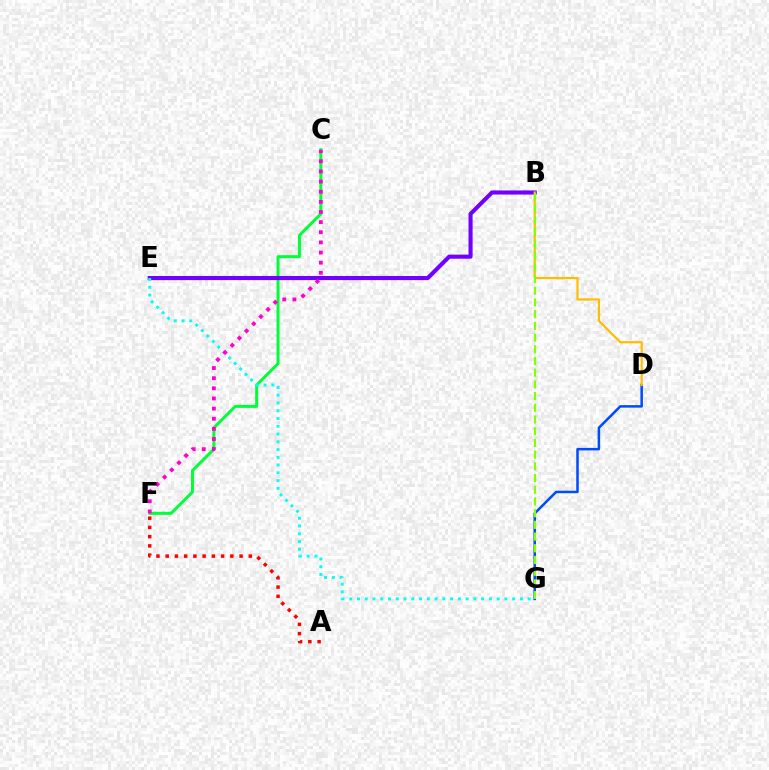{('C', 'F'): [{'color': '#00ff39', 'line_style': 'solid', 'thickness': 2.16}, {'color': '#ff00cf', 'line_style': 'dotted', 'thickness': 2.75}], ('B', 'E'): [{'color': '#7200ff', 'line_style': 'solid', 'thickness': 2.95}], ('D', 'G'): [{'color': '#004bff', 'line_style': 'solid', 'thickness': 1.82}], ('E', 'G'): [{'color': '#00fff6', 'line_style': 'dotted', 'thickness': 2.11}], ('B', 'D'): [{'color': '#ffbd00', 'line_style': 'solid', 'thickness': 1.57}], ('B', 'G'): [{'color': '#84ff00', 'line_style': 'dashed', 'thickness': 1.59}], ('A', 'F'): [{'color': '#ff0000', 'line_style': 'dotted', 'thickness': 2.51}]}